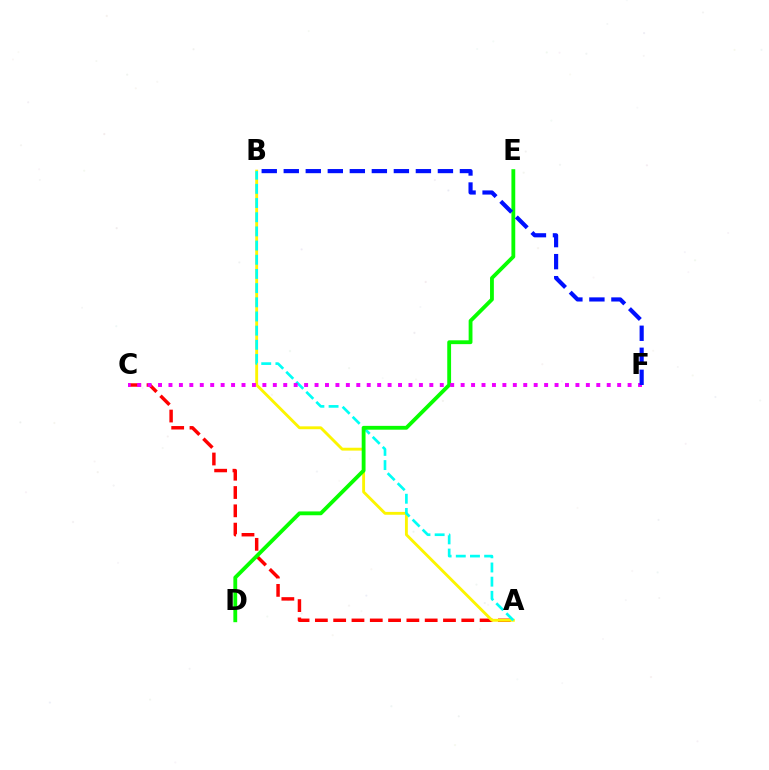{('A', 'C'): [{'color': '#ff0000', 'line_style': 'dashed', 'thickness': 2.49}], ('A', 'B'): [{'color': '#fcf500', 'line_style': 'solid', 'thickness': 2.06}, {'color': '#00fff6', 'line_style': 'dashed', 'thickness': 1.93}], ('D', 'E'): [{'color': '#08ff00', 'line_style': 'solid', 'thickness': 2.75}], ('C', 'F'): [{'color': '#ee00ff', 'line_style': 'dotted', 'thickness': 2.84}], ('B', 'F'): [{'color': '#0010ff', 'line_style': 'dashed', 'thickness': 2.99}]}